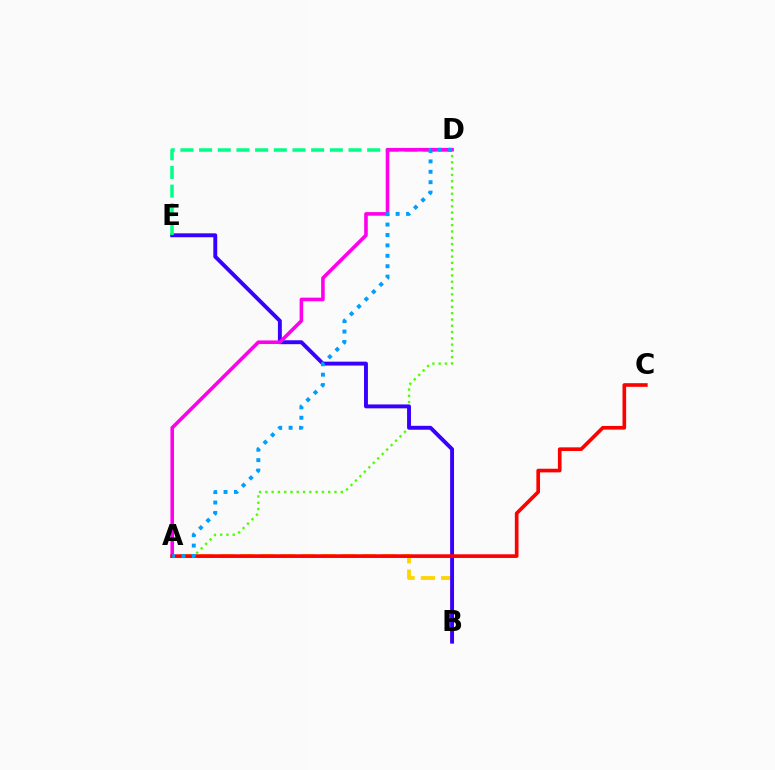{('A', 'D'): [{'color': '#4fff00', 'line_style': 'dotted', 'thickness': 1.71}, {'color': '#ff00ed', 'line_style': 'solid', 'thickness': 2.58}, {'color': '#009eff', 'line_style': 'dotted', 'thickness': 2.83}], ('A', 'B'): [{'color': '#ffd500', 'line_style': 'dashed', 'thickness': 2.75}], ('B', 'E'): [{'color': '#3700ff', 'line_style': 'solid', 'thickness': 2.81}], ('D', 'E'): [{'color': '#00ff86', 'line_style': 'dashed', 'thickness': 2.54}], ('A', 'C'): [{'color': '#ff0000', 'line_style': 'solid', 'thickness': 2.63}]}